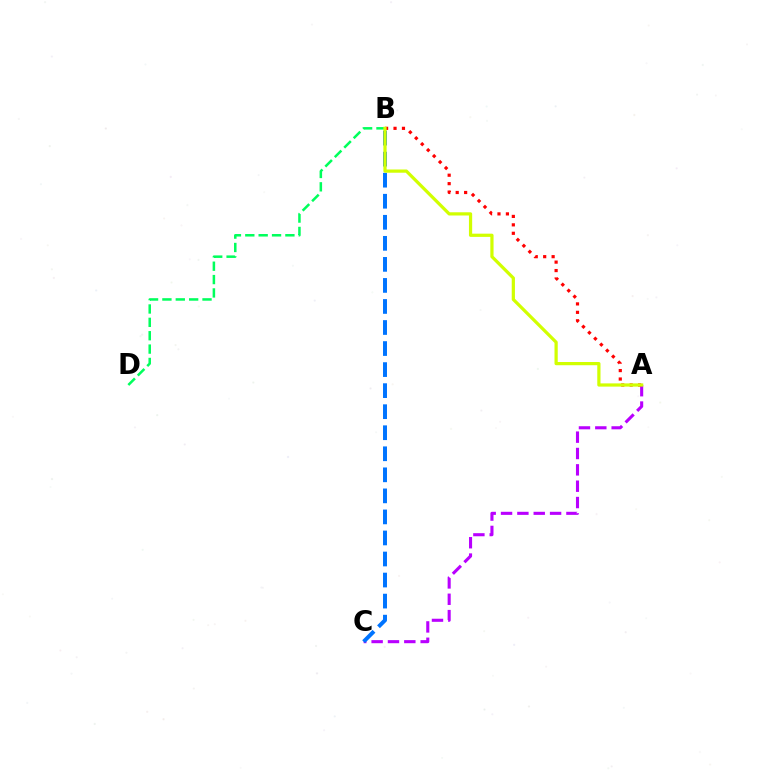{('B', 'D'): [{'color': '#00ff5c', 'line_style': 'dashed', 'thickness': 1.82}], ('A', 'C'): [{'color': '#b900ff', 'line_style': 'dashed', 'thickness': 2.22}], ('A', 'B'): [{'color': '#ff0000', 'line_style': 'dotted', 'thickness': 2.29}, {'color': '#d1ff00', 'line_style': 'solid', 'thickness': 2.32}], ('B', 'C'): [{'color': '#0074ff', 'line_style': 'dashed', 'thickness': 2.86}]}